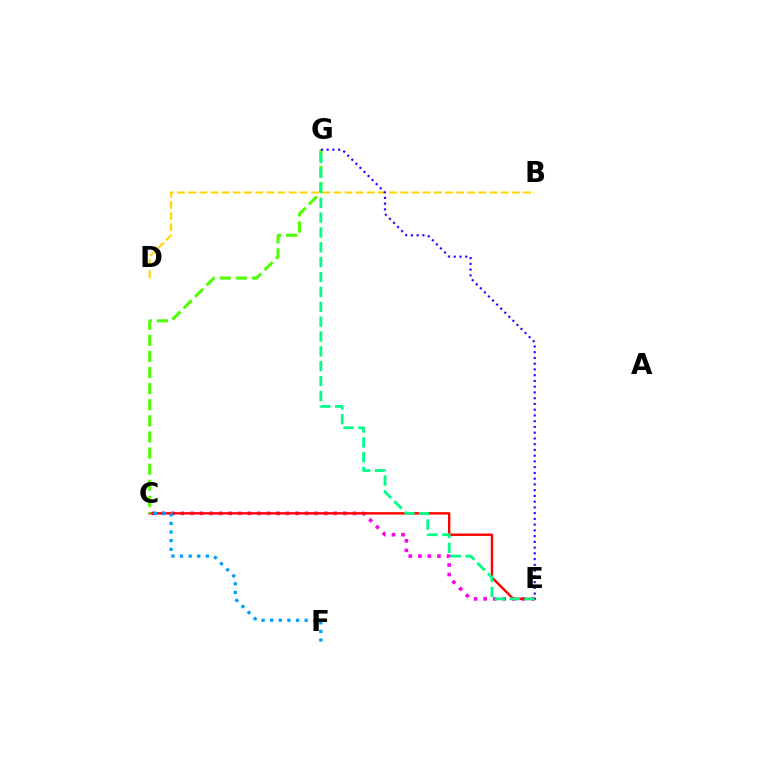{('B', 'D'): [{'color': '#ffd500', 'line_style': 'dashed', 'thickness': 1.52}], ('C', 'E'): [{'color': '#ff00ed', 'line_style': 'dotted', 'thickness': 2.6}, {'color': '#ff0000', 'line_style': 'solid', 'thickness': 1.71}], ('C', 'G'): [{'color': '#4fff00', 'line_style': 'dashed', 'thickness': 2.19}], ('E', 'G'): [{'color': '#00ff86', 'line_style': 'dashed', 'thickness': 2.02}, {'color': '#3700ff', 'line_style': 'dotted', 'thickness': 1.56}], ('C', 'F'): [{'color': '#009eff', 'line_style': 'dotted', 'thickness': 2.34}]}